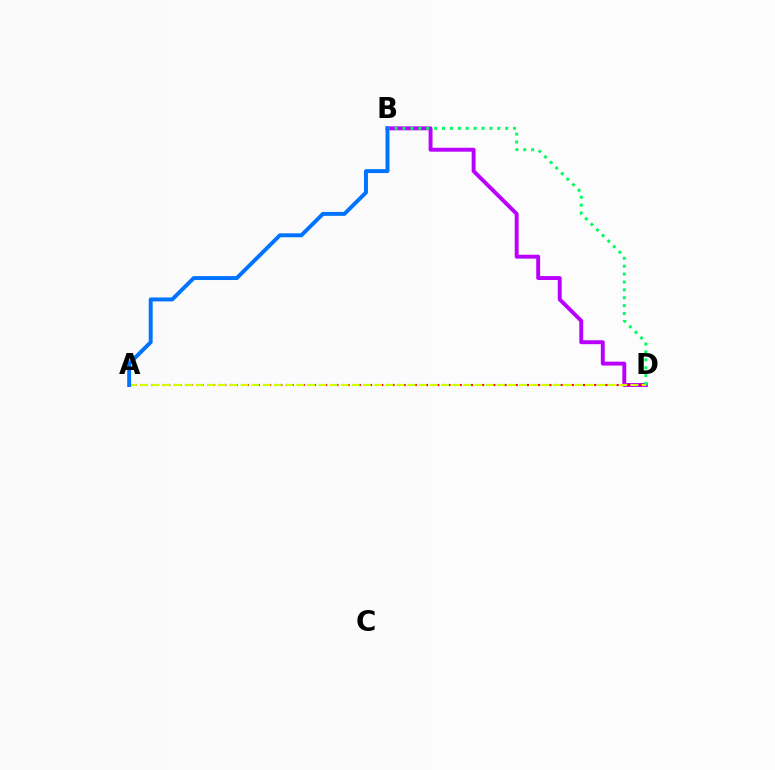{('B', 'D'): [{'color': '#b900ff', 'line_style': 'solid', 'thickness': 2.82}, {'color': '#00ff5c', 'line_style': 'dotted', 'thickness': 2.14}], ('A', 'D'): [{'color': '#ff0000', 'line_style': 'dotted', 'thickness': 1.52}, {'color': '#d1ff00', 'line_style': 'dashed', 'thickness': 1.51}], ('A', 'B'): [{'color': '#0074ff', 'line_style': 'solid', 'thickness': 2.83}]}